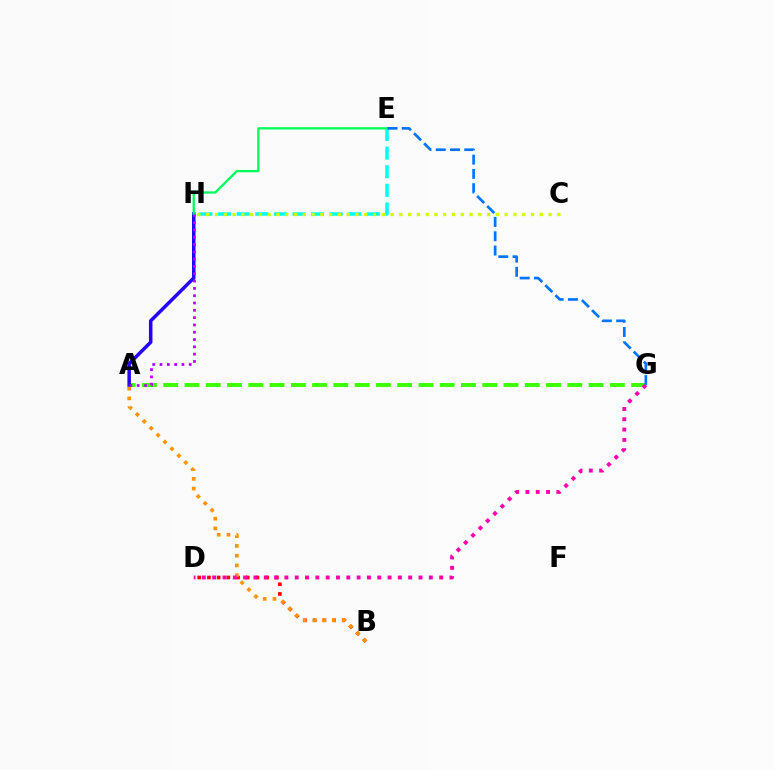{('B', 'D'): [{'color': '#ff0000', 'line_style': 'dotted', 'thickness': 2.64}], ('A', 'B'): [{'color': '#ff9400', 'line_style': 'dotted', 'thickness': 2.65}], ('E', 'H'): [{'color': '#00fff6', 'line_style': 'dashed', 'thickness': 2.53}, {'color': '#00ff5c', 'line_style': 'solid', 'thickness': 1.67}], ('C', 'H'): [{'color': '#d1ff00', 'line_style': 'dotted', 'thickness': 2.39}], ('A', 'G'): [{'color': '#3dff00', 'line_style': 'dashed', 'thickness': 2.89}], ('D', 'G'): [{'color': '#ff00ac', 'line_style': 'dotted', 'thickness': 2.8}], ('A', 'H'): [{'color': '#2500ff', 'line_style': 'solid', 'thickness': 2.53}, {'color': '#b900ff', 'line_style': 'dotted', 'thickness': 1.98}], ('E', 'G'): [{'color': '#0074ff', 'line_style': 'dashed', 'thickness': 1.94}]}